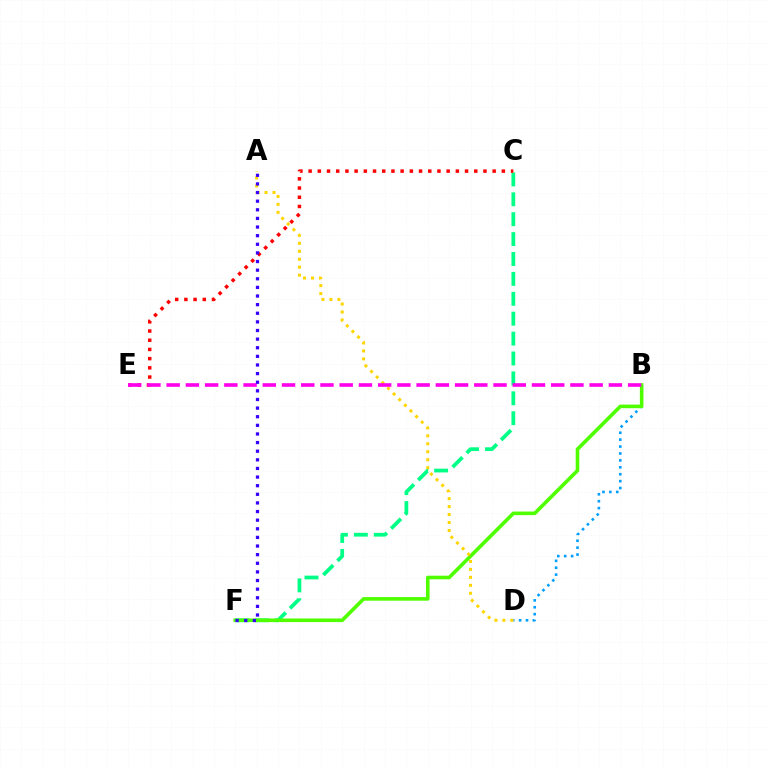{('C', 'F'): [{'color': '#00ff86', 'line_style': 'dashed', 'thickness': 2.7}], ('C', 'E'): [{'color': '#ff0000', 'line_style': 'dotted', 'thickness': 2.5}], ('B', 'D'): [{'color': '#009eff', 'line_style': 'dotted', 'thickness': 1.88}], ('B', 'F'): [{'color': '#4fff00', 'line_style': 'solid', 'thickness': 2.59}], ('A', 'D'): [{'color': '#ffd500', 'line_style': 'dotted', 'thickness': 2.16}], ('B', 'E'): [{'color': '#ff00ed', 'line_style': 'dashed', 'thickness': 2.61}], ('A', 'F'): [{'color': '#3700ff', 'line_style': 'dotted', 'thickness': 2.34}]}